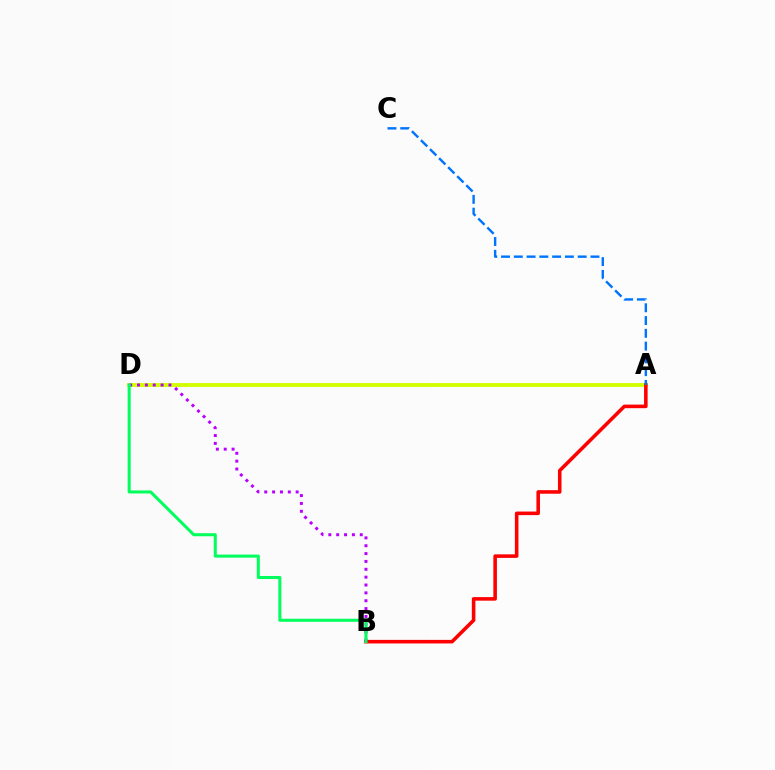{('A', 'D'): [{'color': '#d1ff00', 'line_style': 'solid', 'thickness': 2.79}], ('A', 'B'): [{'color': '#ff0000', 'line_style': 'solid', 'thickness': 2.57}], ('A', 'C'): [{'color': '#0074ff', 'line_style': 'dashed', 'thickness': 1.74}], ('B', 'D'): [{'color': '#b900ff', 'line_style': 'dotted', 'thickness': 2.14}, {'color': '#00ff5c', 'line_style': 'solid', 'thickness': 2.19}]}